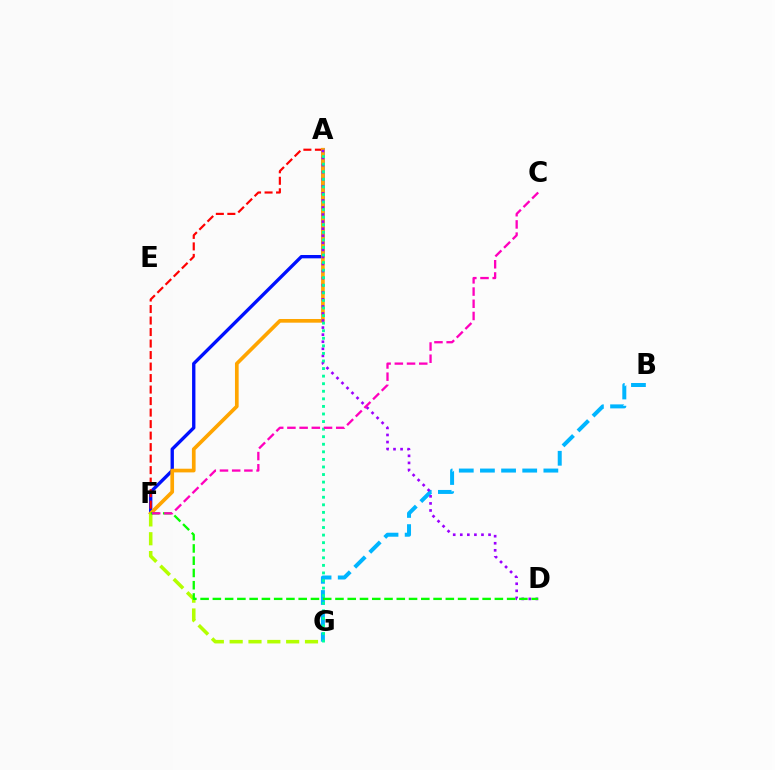{('A', 'F'): [{'color': '#0010ff', 'line_style': 'solid', 'thickness': 2.41}, {'color': '#ff0000', 'line_style': 'dashed', 'thickness': 1.56}, {'color': '#ffa500', 'line_style': 'solid', 'thickness': 2.65}], ('B', 'G'): [{'color': '#00b5ff', 'line_style': 'dashed', 'thickness': 2.87}], ('F', 'G'): [{'color': '#b3ff00', 'line_style': 'dashed', 'thickness': 2.56}], ('A', 'D'): [{'color': '#9b00ff', 'line_style': 'dotted', 'thickness': 1.92}], ('D', 'F'): [{'color': '#08ff00', 'line_style': 'dashed', 'thickness': 1.67}], ('A', 'G'): [{'color': '#00ff9d', 'line_style': 'dotted', 'thickness': 2.06}], ('C', 'F'): [{'color': '#ff00bd', 'line_style': 'dashed', 'thickness': 1.66}]}